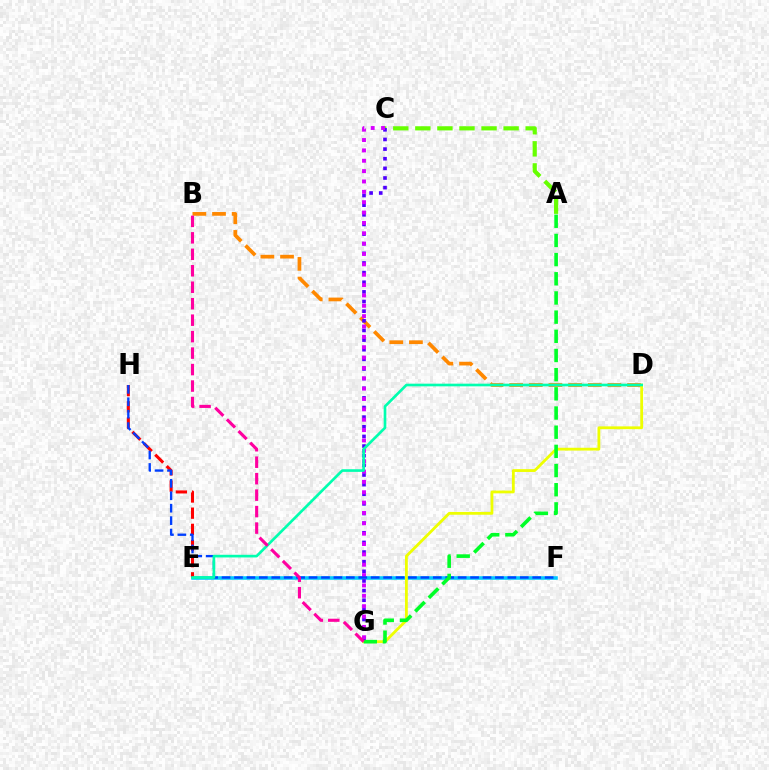{('E', 'F'): [{'color': '#00c7ff', 'line_style': 'solid', 'thickness': 2.56}], ('A', 'C'): [{'color': '#66ff00', 'line_style': 'dashed', 'thickness': 3.0}], ('B', 'D'): [{'color': '#ff8800', 'line_style': 'dashed', 'thickness': 2.67}], ('E', 'H'): [{'color': '#ff0000', 'line_style': 'dashed', 'thickness': 2.2}], ('D', 'G'): [{'color': '#eeff00', 'line_style': 'solid', 'thickness': 2.02}], ('C', 'G'): [{'color': '#4f00ff', 'line_style': 'dotted', 'thickness': 2.62}, {'color': '#d600ff', 'line_style': 'dotted', 'thickness': 2.81}], ('F', 'H'): [{'color': '#003fff', 'line_style': 'dashed', 'thickness': 1.69}], ('A', 'G'): [{'color': '#00ff27', 'line_style': 'dashed', 'thickness': 2.61}], ('D', 'E'): [{'color': '#00ffaf', 'line_style': 'solid', 'thickness': 1.91}], ('B', 'G'): [{'color': '#ff00a0', 'line_style': 'dashed', 'thickness': 2.24}]}